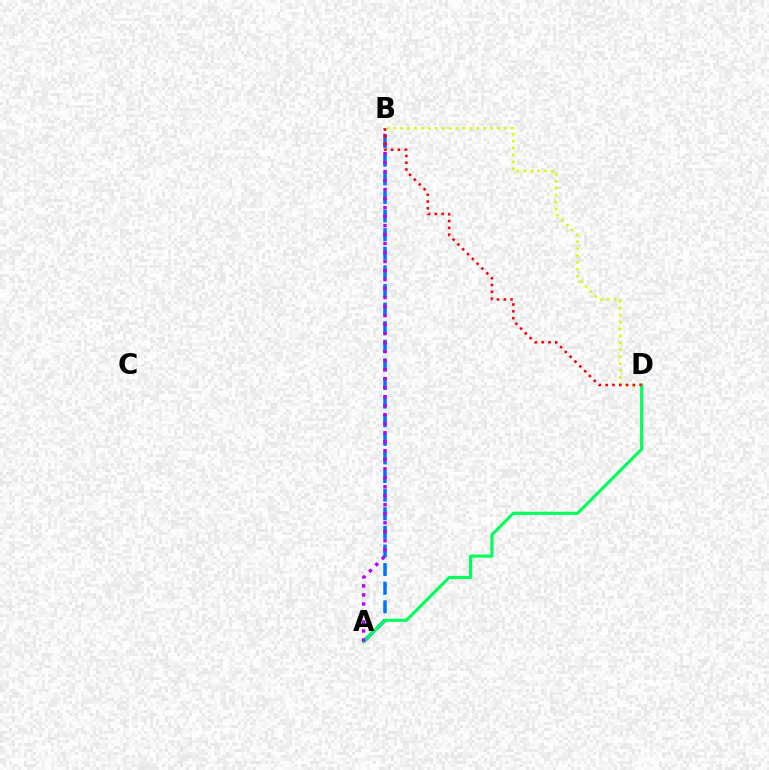{('A', 'B'): [{'color': '#0074ff', 'line_style': 'dashed', 'thickness': 2.53}, {'color': '#b900ff', 'line_style': 'dotted', 'thickness': 2.45}], ('A', 'D'): [{'color': '#00ff5c', 'line_style': 'solid', 'thickness': 2.25}], ('B', 'D'): [{'color': '#d1ff00', 'line_style': 'dotted', 'thickness': 1.88}, {'color': '#ff0000', 'line_style': 'dotted', 'thickness': 1.85}]}